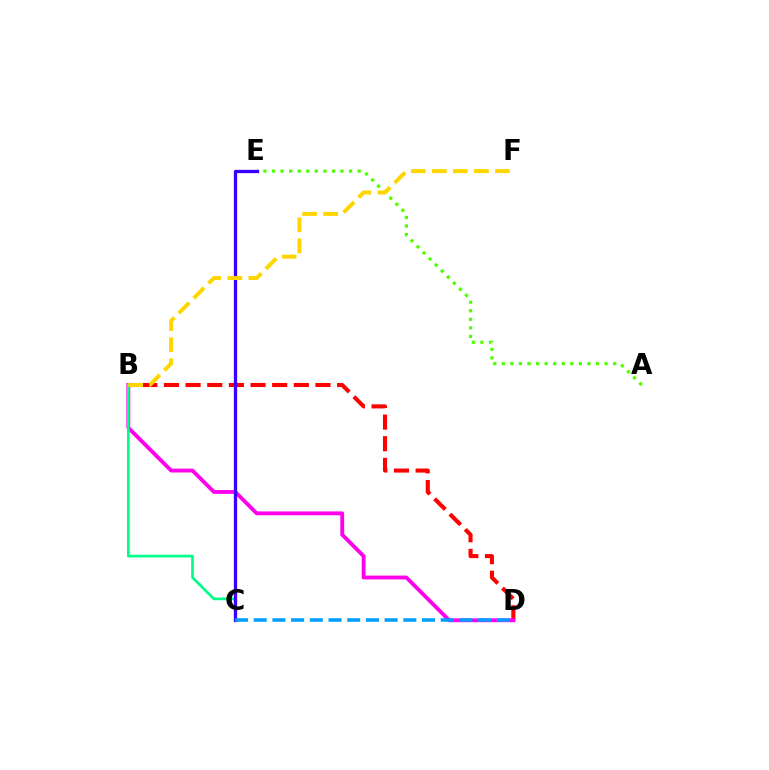{('B', 'D'): [{'color': '#ff0000', 'line_style': 'dashed', 'thickness': 2.94}, {'color': '#ff00ed', 'line_style': 'solid', 'thickness': 2.76}], ('B', 'C'): [{'color': '#00ff86', 'line_style': 'solid', 'thickness': 1.94}], ('A', 'E'): [{'color': '#4fff00', 'line_style': 'dotted', 'thickness': 2.33}], ('C', 'E'): [{'color': '#3700ff', 'line_style': 'solid', 'thickness': 2.38}], ('B', 'F'): [{'color': '#ffd500', 'line_style': 'dashed', 'thickness': 2.86}], ('C', 'D'): [{'color': '#009eff', 'line_style': 'dashed', 'thickness': 2.54}]}